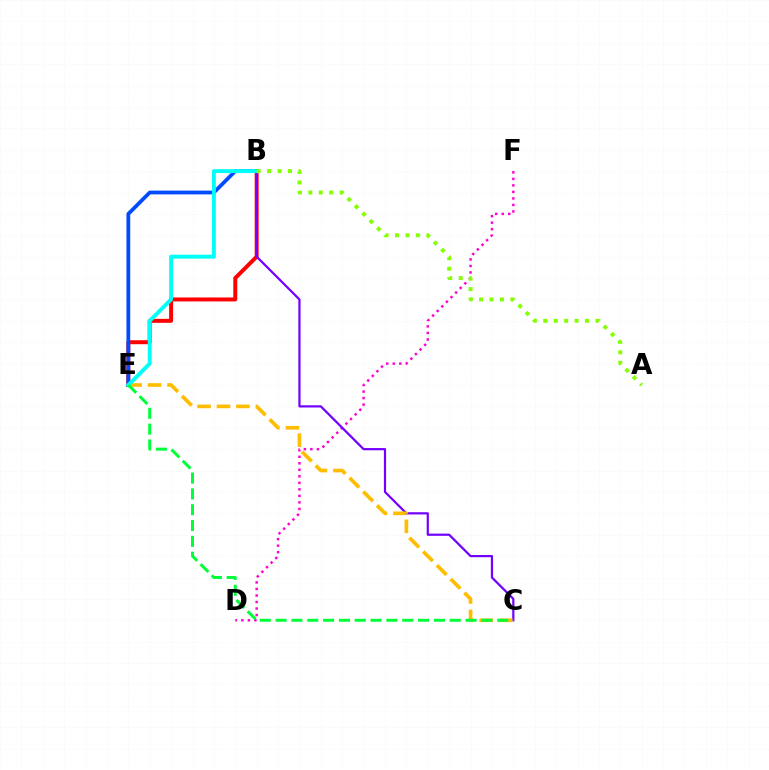{('D', 'F'): [{'color': '#ff00cf', 'line_style': 'dotted', 'thickness': 1.77}], ('B', 'E'): [{'color': '#ff0000', 'line_style': 'solid', 'thickness': 2.86}, {'color': '#004bff', 'line_style': 'solid', 'thickness': 2.71}, {'color': '#00fff6', 'line_style': 'solid', 'thickness': 2.82}], ('B', 'C'): [{'color': '#7200ff', 'line_style': 'solid', 'thickness': 1.59}], ('C', 'E'): [{'color': '#ffbd00', 'line_style': 'dashed', 'thickness': 2.64}, {'color': '#00ff39', 'line_style': 'dashed', 'thickness': 2.15}], ('A', 'B'): [{'color': '#84ff00', 'line_style': 'dotted', 'thickness': 2.84}]}